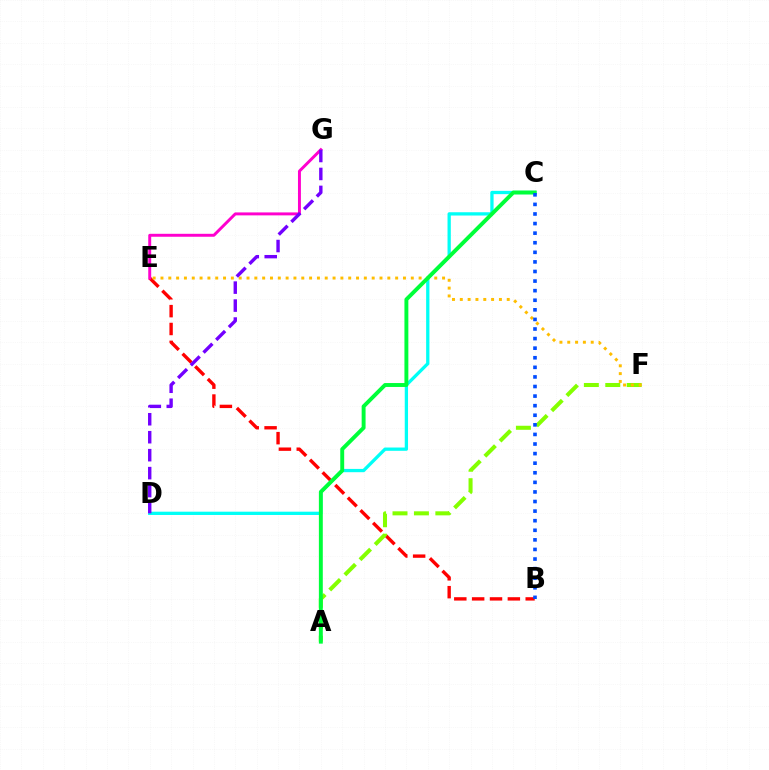{('B', 'E'): [{'color': '#ff0000', 'line_style': 'dashed', 'thickness': 2.43}], ('C', 'D'): [{'color': '#00fff6', 'line_style': 'solid', 'thickness': 2.37}], ('A', 'F'): [{'color': '#84ff00', 'line_style': 'dashed', 'thickness': 2.91}], ('E', 'F'): [{'color': '#ffbd00', 'line_style': 'dotted', 'thickness': 2.13}], ('A', 'C'): [{'color': '#00ff39', 'line_style': 'solid', 'thickness': 2.82}], ('E', 'G'): [{'color': '#ff00cf', 'line_style': 'solid', 'thickness': 2.12}], ('D', 'G'): [{'color': '#7200ff', 'line_style': 'dashed', 'thickness': 2.44}], ('B', 'C'): [{'color': '#004bff', 'line_style': 'dotted', 'thickness': 2.6}]}